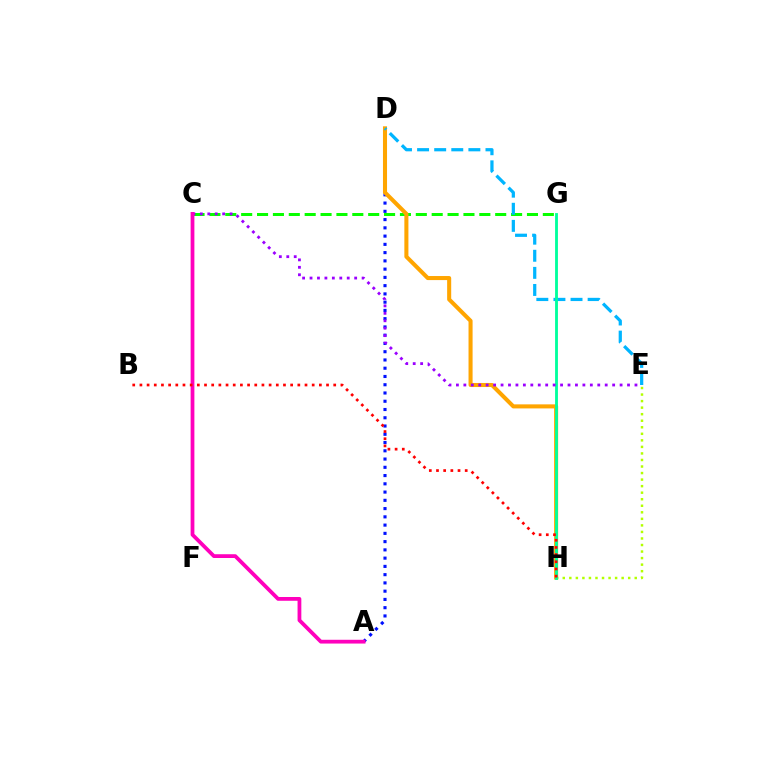{('C', 'G'): [{'color': '#08ff00', 'line_style': 'dashed', 'thickness': 2.16}], ('A', 'D'): [{'color': '#0010ff', 'line_style': 'dotted', 'thickness': 2.24}], ('D', 'H'): [{'color': '#ffa500', 'line_style': 'solid', 'thickness': 2.92}], ('D', 'E'): [{'color': '#00b5ff', 'line_style': 'dashed', 'thickness': 2.32}], ('E', 'H'): [{'color': '#b3ff00', 'line_style': 'dotted', 'thickness': 1.78}], ('G', 'H'): [{'color': '#00ff9d', 'line_style': 'solid', 'thickness': 2.05}], ('C', 'E'): [{'color': '#9b00ff', 'line_style': 'dotted', 'thickness': 2.02}], ('A', 'C'): [{'color': '#ff00bd', 'line_style': 'solid', 'thickness': 2.72}], ('B', 'H'): [{'color': '#ff0000', 'line_style': 'dotted', 'thickness': 1.95}]}